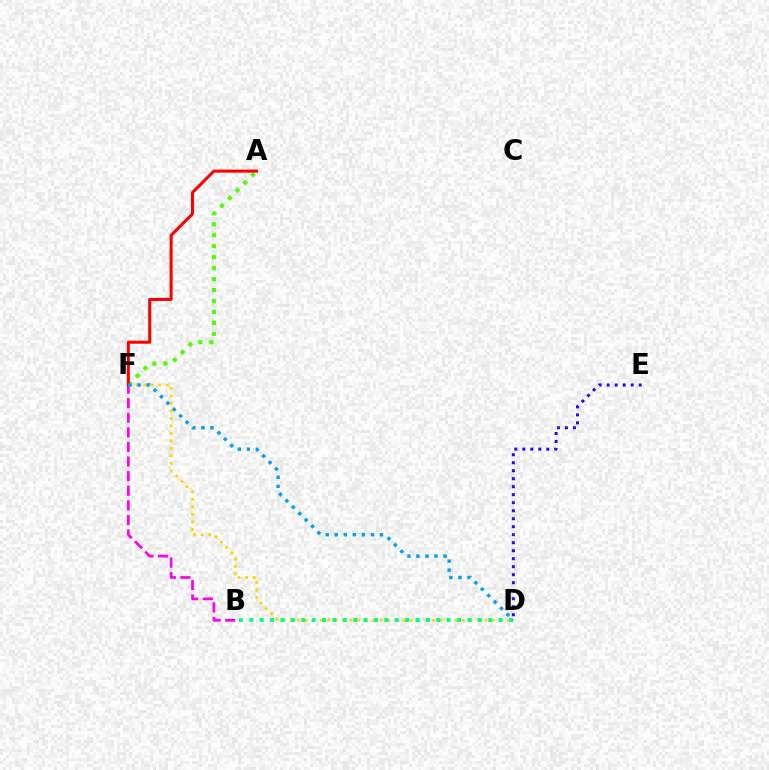{('B', 'F'): [{'color': '#ff00ed', 'line_style': 'dashed', 'thickness': 1.98}], ('A', 'F'): [{'color': '#4fff00', 'line_style': 'dotted', 'thickness': 2.98}, {'color': '#ff0000', 'line_style': 'solid', 'thickness': 2.19}], ('D', 'E'): [{'color': '#3700ff', 'line_style': 'dotted', 'thickness': 2.17}], ('D', 'F'): [{'color': '#ffd500', 'line_style': 'dotted', 'thickness': 2.03}, {'color': '#009eff', 'line_style': 'dotted', 'thickness': 2.46}], ('B', 'D'): [{'color': '#00ff86', 'line_style': 'dotted', 'thickness': 2.82}]}